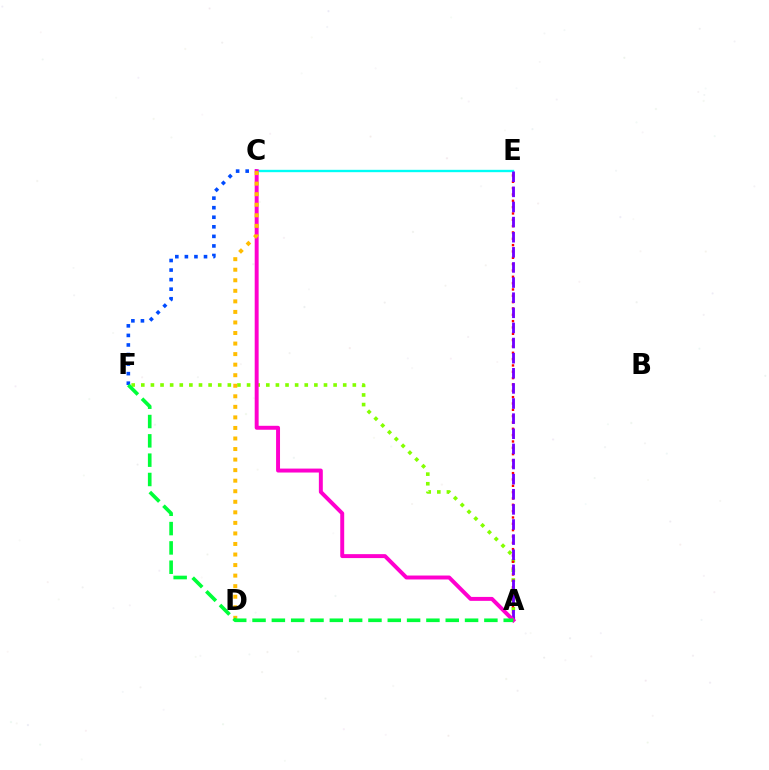{('C', 'E'): [{'color': '#00fff6', 'line_style': 'solid', 'thickness': 1.7}], ('C', 'F'): [{'color': '#004bff', 'line_style': 'dotted', 'thickness': 2.6}], ('A', 'F'): [{'color': '#84ff00', 'line_style': 'dotted', 'thickness': 2.61}, {'color': '#00ff39', 'line_style': 'dashed', 'thickness': 2.62}], ('A', 'E'): [{'color': '#ff0000', 'line_style': 'dotted', 'thickness': 1.72}, {'color': '#7200ff', 'line_style': 'dashed', 'thickness': 2.05}], ('A', 'C'): [{'color': '#ff00cf', 'line_style': 'solid', 'thickness': 2.84}], ('C', 'D'): [{'color': '#ffbd00', 'line_style': 'dotted', 'thickness': 2.87}]}